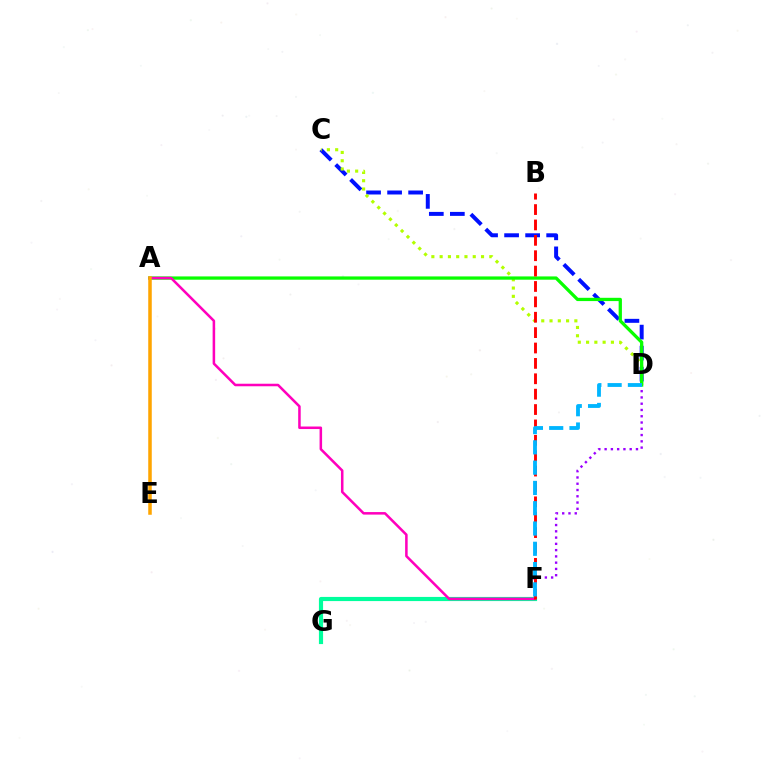{('C', 'D'): [{'color': '#0010ff', 'line_style': 'dashed', 'thickness': 2.86}, {'color': '#b3ff00', 'line_style': 'dotted', 'thickness': 2.25}], ('D', 'F'): [{'color': '#9b00ff', 'line_style': 'dotted', 'thickness': 1.7}, {'color': '#00b5ff', 'line_style': 'dashed', 'thickness': 2.76}], ('F', 'G'): [{'color': '#00ff9d', 'line_style': 'solid', 'thickness': 3.0}], ('A', 'D'): [{'color': '#08ff00', 'line_style': 'solid', 'thickness': 2.36}], ('A', 'F'): [{'color': '#ff00bd', 'line_style': 'solid', 'thickness': 1.82}], ('B', 'F'): [{'color': '#ff0000', 'line_style': 'dashed', 'thickness': 2.09}], ('A', 'E'): [{'color': '#ffa500', 'line_style': 'solid', 'thickness': 2.54}]}